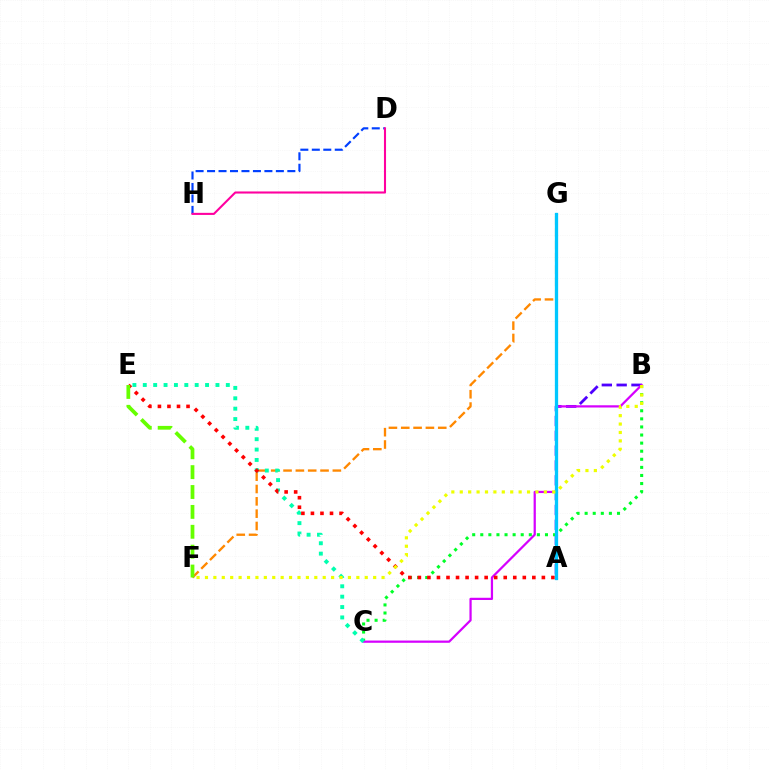{('A', 'B'): [{'color': '#4f00ff', 'line_style': 'dashed', 'thickness': 2.01}], ('D', 'H'): [{'color': '#003fff', 'line_style': 'dashed', 'thickness': 1.56}, {'color': '#ff00a0', 'line_style': 'solid', 'thickness': 1.5}], ('F', 'G'): [{'color': '#ff8800', 'line_style': 'dashed', 'thickness': 1.68}], ('B', 'C'): [{'color': '#00ff27', 'line_style': 'dotted', 'thickness': 2.2}, {'color': '#d600ff', 'line_style': 'solid', 'thickness': 1.61}], ('C', 'E'): [{'color': '#00ffaf', 'line_style': 'dotted', 'thickness': 2.82}], ('A', 'E'): [{'color': '#ff0000', 'line_style': 'dotted', 'thickness': 2.59}], ('A', 'G'): [{'color': '#00c7ff', 'line_style': 'solid', 'thickness': 2.36}], ('B', 'F'): [{'color': '#eeff00', 'line_style': 'dotted', 'thickness': 2.28}], ('E', 'F'): [{'color': '#66ff00', 'line_style': 'dashed', 'thickness': 2.7}]}